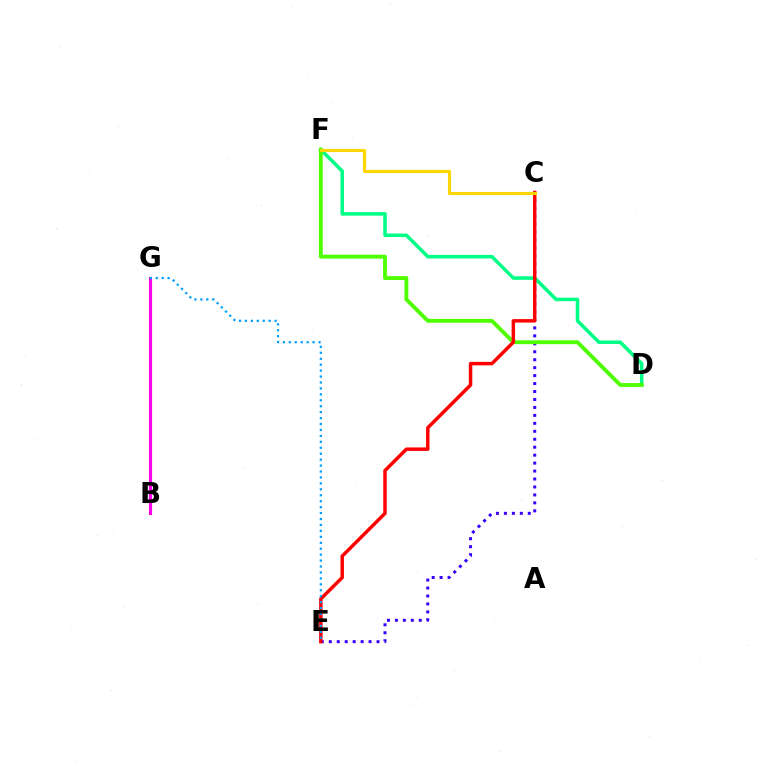{('C', 'E'): [{'color': '#3700ff', 'line_style': 'dotted', 'thickness': 2.16}, {'color': '#ff0000', 'line_style': 'solid', 'thickness': 2.49}], ('B', 'G'): [{'color': '#ff00ed', 'line_style': 'solid', 'thickness': 2.25}], ('D', 'F'): [{'color': '#00ff86', 'line_style': 'solid', 'thickness': 2.56}, {'color': '#4fff00', 'line_style': 'solid', 'thickness': 2.78}], ('E', 'G'): [{'color': '#009eff', 'line_style': 'dotted', 'thickness': 1.61}], ('C', 'F'): [{'color': '#ffd500', 'line_style': 'solid', 'thickness': 2.23}]}